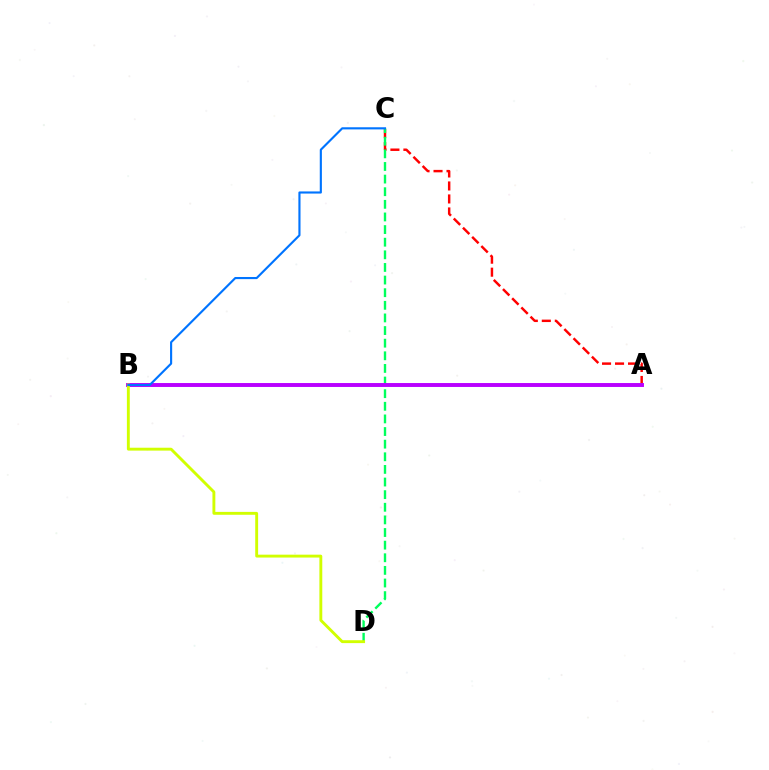{('A', 'C'): [{'color': '#ff0000', 'line_style': 'dashed', 'thickness': 1.77}], ('C', 'D'): [{'color': '#00ff5c', 'line_style': 'dashed', 'thickness': 1.71}], ('A', 'B'): [{'color': '#b900ff', 'line_style': 'solid', 'thickness': 2.83}], ('B', 'D'): [{'color': '#d1ff00', 'line_style': 'solid', 'thickness': 2.08}], ('B', 'C'): [{'color': '#0074ff', 'line_style': 'solid', 'thickness': 1.54}]}